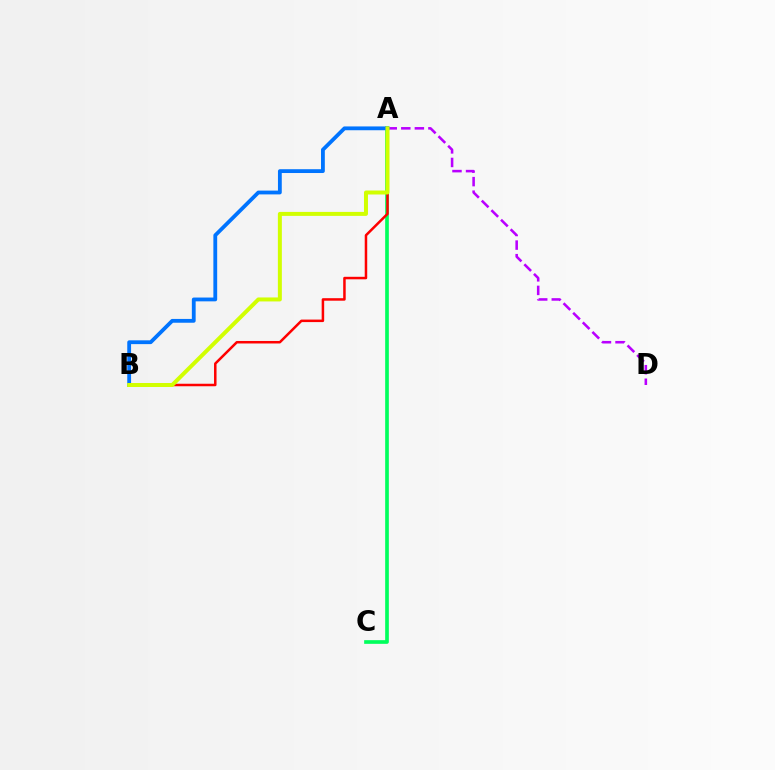{('A', 'C'): [{'color': '#00ff5c', 'line_style': 'solid', 'thickness': 2.64}], ('A', 'D'): [{'color': '#b900ff', 'line_style': 'dashed', 'thickness': 1.84}], ('A', 'B'): [{'color': '#ff0000', 'line_style': 'solid', 'thickness': 1.81}, {'color': '#0074ff', 'line_style': 'solid', 'thickness': 2.74}, {'color': '#d1ff00', 'line_style': 'solid', 'thickness': 2.87}]}